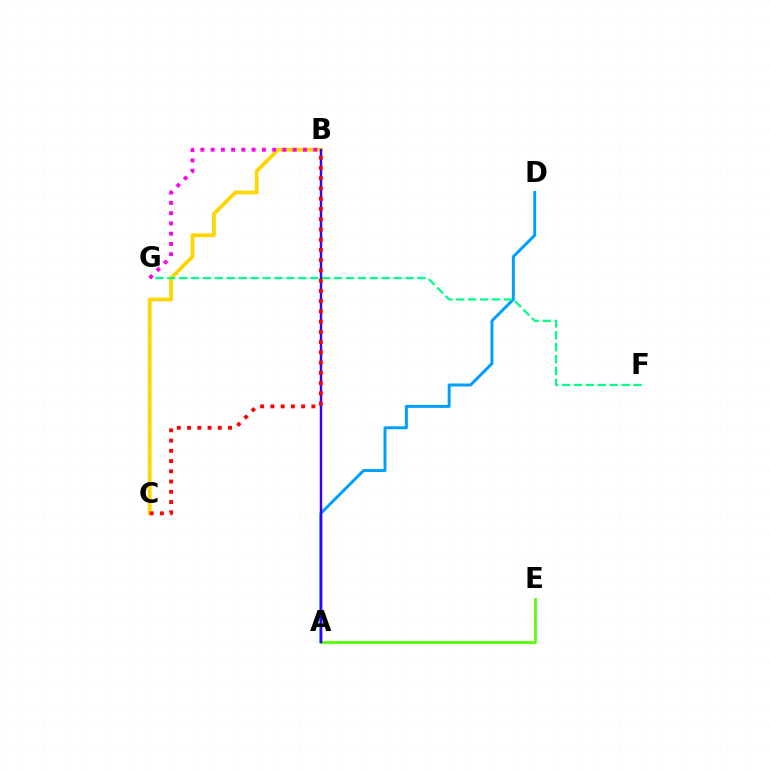{('B', 'C'): [{'color': '#ffd500', 'line_style': 'solid', 'thickness': 2.72}, {'color': '#ff0000', 'line_style': 'dotted', 'thickness': 2.78}], ('A', 'D'): [{'color': '#009eff', 'line_style': 'solid', 'thickness': 2.13}], ('A', 'E'): [{'color': '#4fff00', 'line_style': 'solid', 'thickness': 1.93}], ('A', 'B'): [{'color': '#3700ff', 'line_style': 'solid', 'thickness': 1.73}], ('F', 'G'): [{'color': '#00ff86', 'line_style': 'dashed', 'thickness': 1.62}], ('B', 'G'): [{'color': '#ff00ed', 'line_style': 'dotted', 'thickness': 2.79}]}